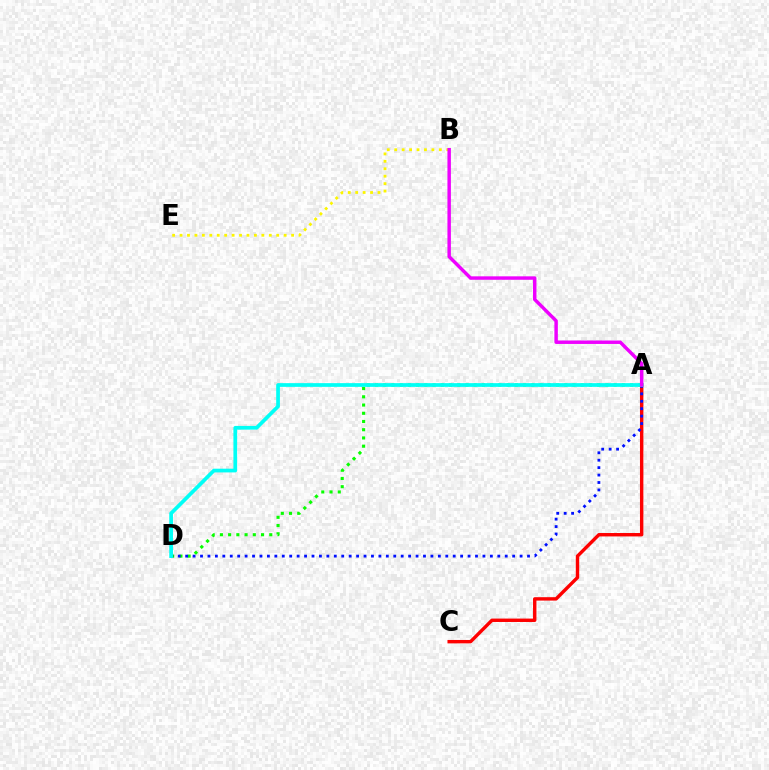{('A', 'C'): [{'color': '#ff0000', 'line_style': 'solid', 'thickness': 2.45}], ('A', 'D'): [{'color': '#08ff00', 'line_style': 'dotted', 'thickness': 2.24}, {'color': '#0010ff', 'line_style': 'dotted', 'thickness': 2.02}, {'color': '#00fff6', 'line_style': 'solid', 'thickness': 2.68}], ('B', 'E'): [{'color': '#fcf500', 'line_style': 'dotted', 'thickness': 2.02}], ('A', 'B'): [{'color': '#ee00ff', 'line_style': 'solid', 'thickness': 2.48}]}